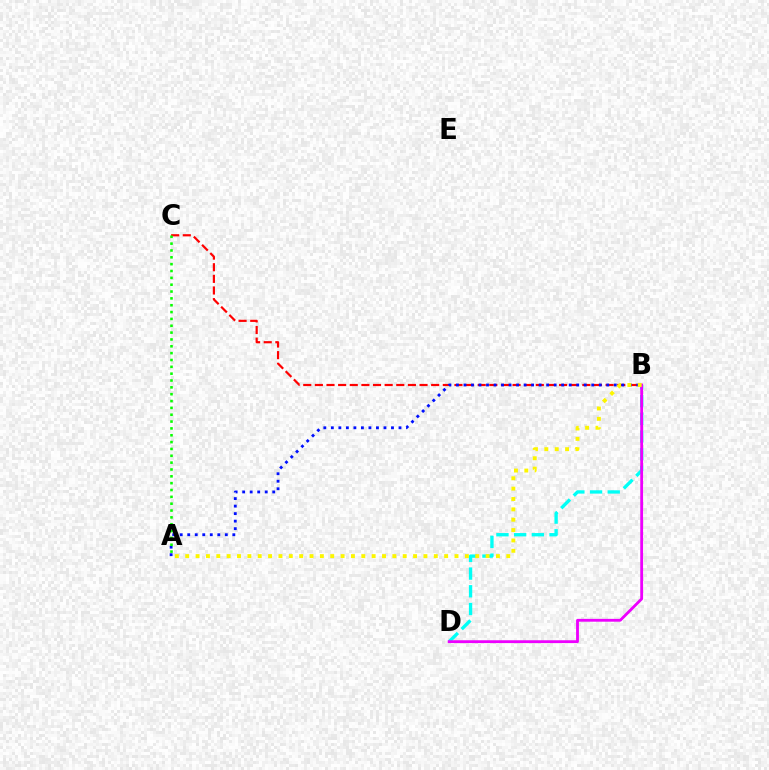{('B', 'D'): [{'color': '#00fff6', 'line_style': 'dashed', 'thickness': 2.4}, {'color': '#ee00ff', 'line_style': 'solid', 'thickness': 2.03}], ('B', 'C'): [{'color': '#ff0000', 'line_style': 'dashed', 'thickness': 1.58}], ('A', 'B'): [{'color': '#0010ff', 'line_style': 'dotted', 'thickness': 2.04}, {'color': '#fcf500', 'line_style': 'dotted', 'thickness': 2.81}], ('A', 'C'): [{'color': '#08ff00', 'line_style': 'dotted', 'thickness': 1.86}]}